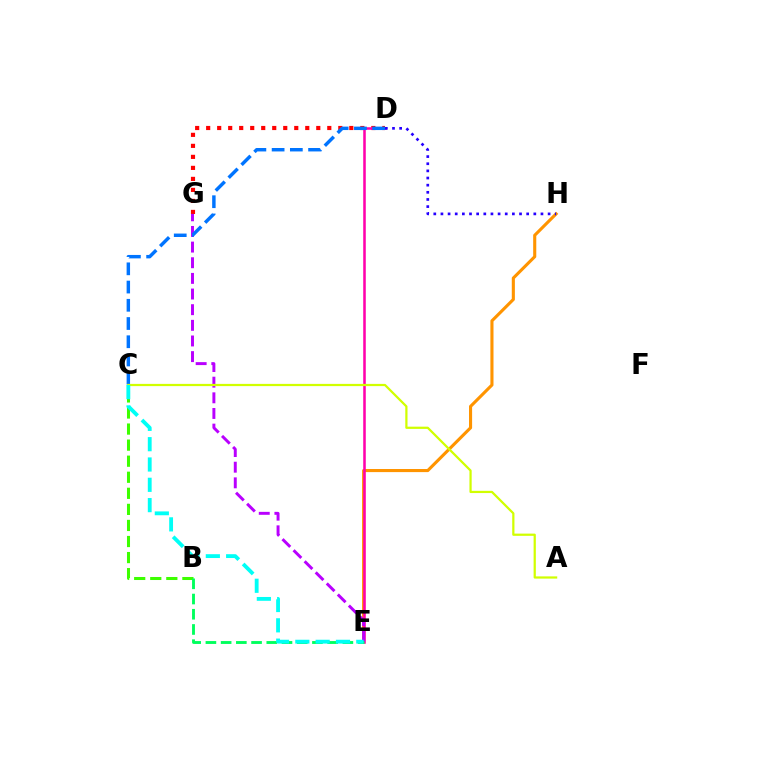{('D', 'G'): [{'color': '#ff0000', 'line_style': 'dotted', 'thickness': 2.99}], ('E', 'H'): [{'color': '#ff9400', 'line_style': 'solid', 'thickness': 2.23}], ('D', 'E'): [{'color': '#ff00ac', 'line_style': 'solid', 'thickness': 1.83}], ('E', 'G'): [{'color': '#b900ff', 'line_style': 'dashed', 'thickness': 2.13}], ('D', 'H'): [{'color': '#2500ff', 'line_style': 'dotted', 'thickness': 1.94}], ('B', 'C'): [{'color': '#3dff00', 'line_style': 'dashed', 'thickness': 2.18}], ('B', 'E'): [{'color': '#00ff5c', 'line_style': 'dashed', 'thickness': 2.07}], ('C', 'D'): [{'color': '#0074ff', 'line_style': 'dashed', 'thickness': 2.48}], ('A', 'C'): [{'color': '#d1ff00', 'line_style': 'solid', 'thickness': 1.61}], ('C', 'E'): [{'color': '#00fff6', 'line_style': 'dashed', 'thickness': 2.76}]}